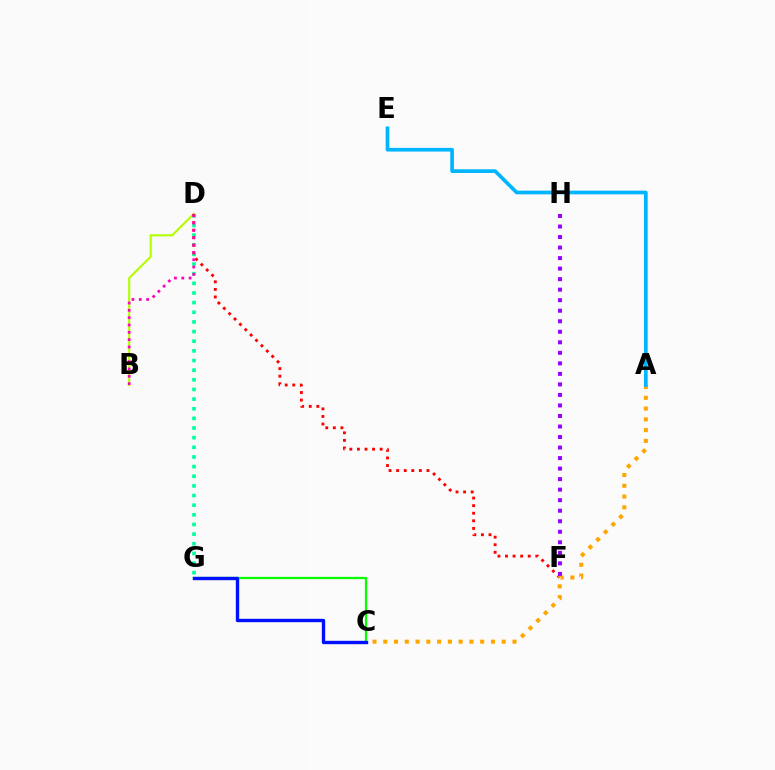{('D', 'G'): [{'color': '#00ff9d', 'line_style': 'dotted', 'thickness': 2.62}], ('B', 'D'): [{'color': '#b3ff00', 'line_style': 'solid', 'thickness': 1.53}, {'color': '#ff00bd', 'line_style': 'dotted', 'thickness': 1.99}], ('D', 'F'): [{'color': '#ff0000', 'line_style': 'dotted', 'thickness': 2.06}], ('A', 'C'): [{'color': '#ffa500', 'line_style': 'dotted', 'thickness': 2.93}], ('F', 'H'): [{'color': '#9b00ff', 'line_style': 'dotted', 'thickness': 2.86}], ('C', 'G'): [{'color': '#08ff00', 'line_style': 'solid', 'thickness': 1.63}, {'color': '#0010ff', 'line_style': 'solid', 'thickness': 2.43}], ('A', 'E'): [{'color': '#00b5ff', 'line_style': 'solid', 'thickness': 2.66}]}